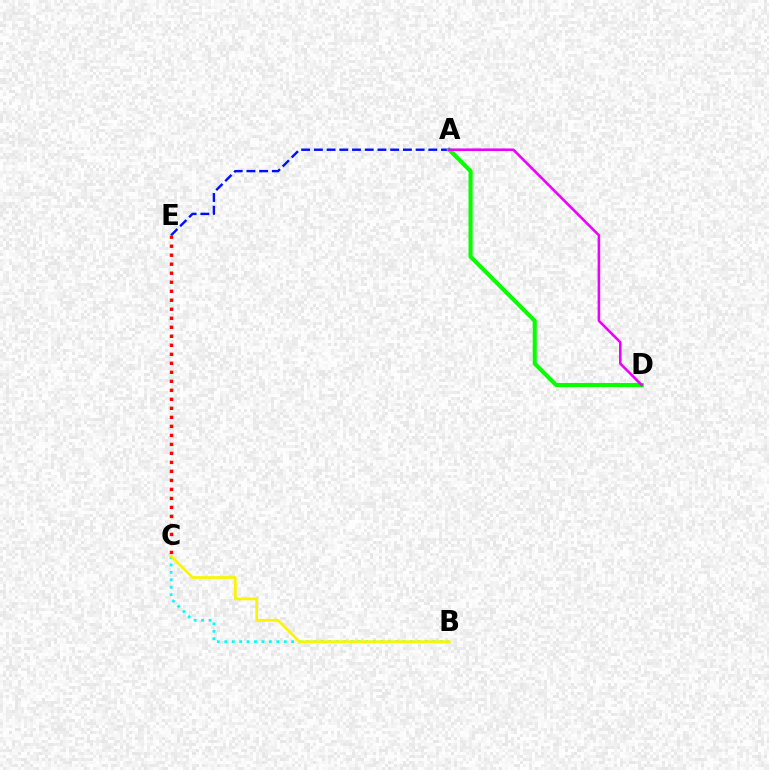{('B', 'C'): [{'color': '#00fff6', 'line_style': 'dotted', 'thickness': 2.02}, {'color': '#fcf500', 'line_style': 'solid', 'thickness': 1.96}], ('A', 'E'): [{'color': '#0010ff', 'line_style': 'dashed', 'thickness': 1.73}], ('C', 'E'): [{'color': '#ff0000', 'line_style': 'dotted', 'thickness': 2.45}], ('A', 'D'): [{'color': '#08ff00', 'line_style': 'solid', 'thickness': 2.95}, {'color': '#ee00ff', 'line_style': 'solid', 'thickness': 1.85}]}